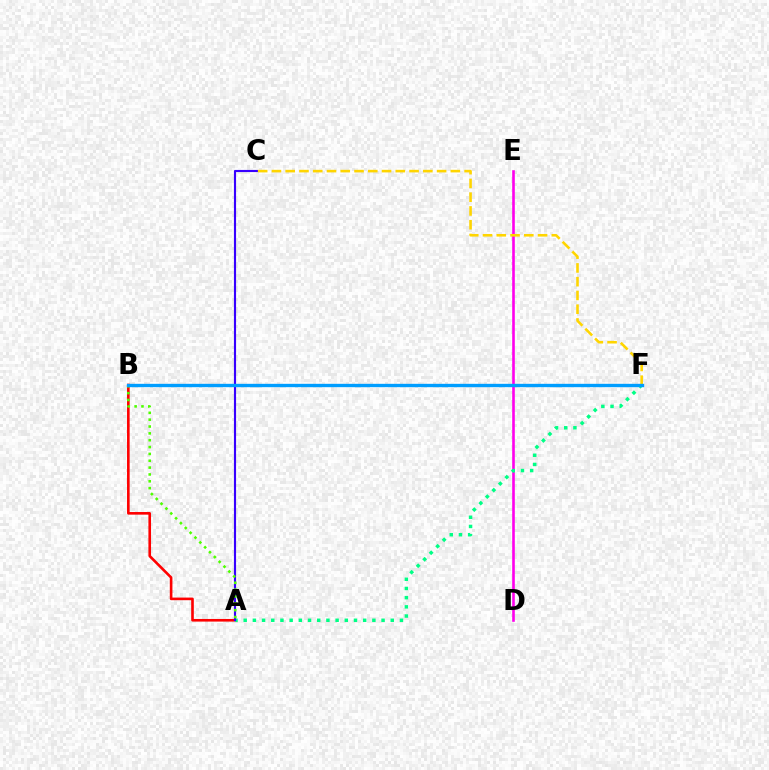{('A', 'B'): [{'color': '#ff0000', 'line_style': 'solid', 'thickness': 1.89}, {'color': '#4fff00', 'line_style': 'dotted', 'thickness': 1.86}], ('D', 'E'): [{'color': '#ff00ed', 'line_style': 'solid', 'thickness': 1.88}], ('A', 'F'): [{'color': '#00ff86', 'line_style': 'dotted', 'thickness': 2.5}], ('A', 'C'): [{'color': '#3700ff', 'line_style': 'solid', 'thickness': 1.54}], ('C', 'F'): [{'color': '#ffd500', 'line_style': 'dashed', 'thickness': 1.87}], ('B', 'F'): [{'color': '#009eff', 'line_style': 'solid', 'thickness': 2.42}]}